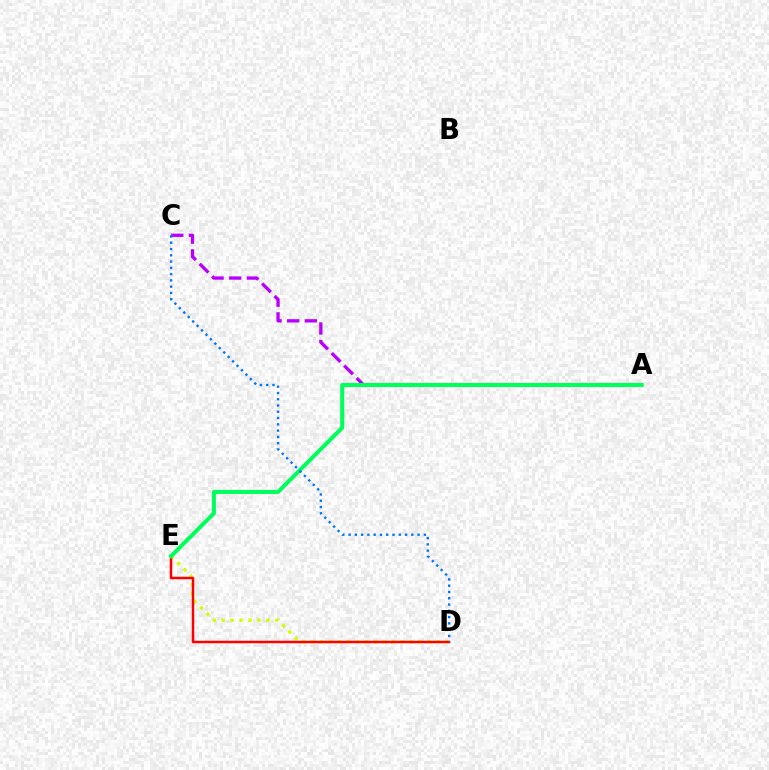{('A', 'C'): [{'color': '#b900ff', 'line_style': 'dashed', 'thickness': 2.4}], ('D', 'E'): [{'color': '#d1ff00', 'line_style': 'dotted', 'thickness': 2.43}, {'color': '#ff0000', 'line_style': 'solid', 'thickness': 1.8}], ('A', 'E'): [{'color': '#00ff5c', 'line_style': 'solid', 'thickness': 2.9}], ('C', 'D'): [{'color': '#0074ff', 'line_style': 'dotted', 'thickness': 1.7}]}